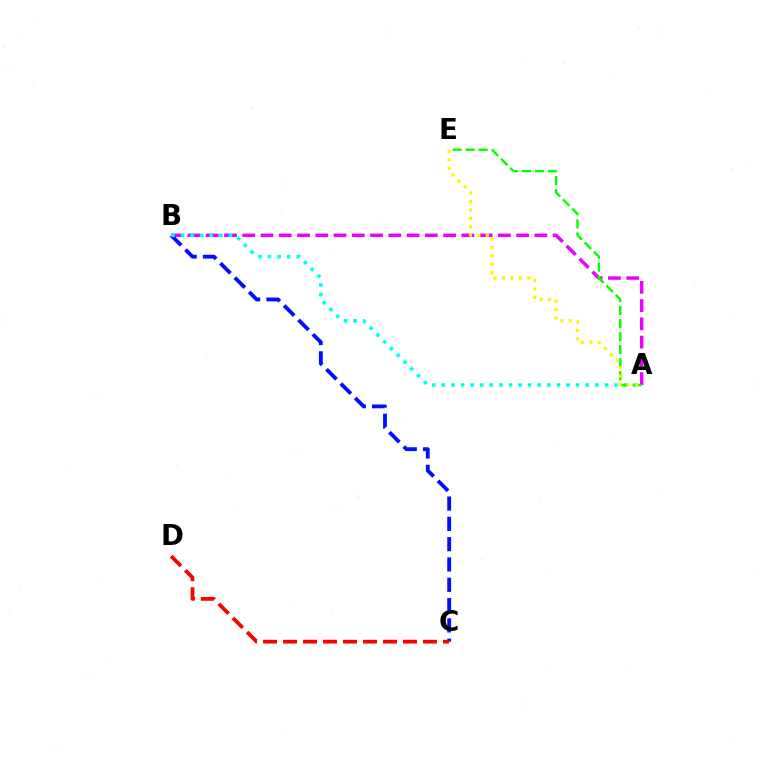{('A', 'B'): [{'color': '#ee00ff', 'line_style': 'dashed', 'thickness': 2.48}, {'color': '#00fff6', 'line_style': 'dotted', 'thickness': 2.6}], ('B', 'C'): [{'color': '#0010ff', 'line_style': 'dashed', 'thickness': 2.76}], ('C', 'D'): [{'color': '#ff0000', 'line_style': 'dashed', 'thickness': 2.72}], ('A', 'E'): [{'color': '#08ff00', 'line_style': 'dashed', 'thickness': 1.77}, {'color': '#fcf500', 'line_style': 'dotted', 'thickness': 2.29}]}